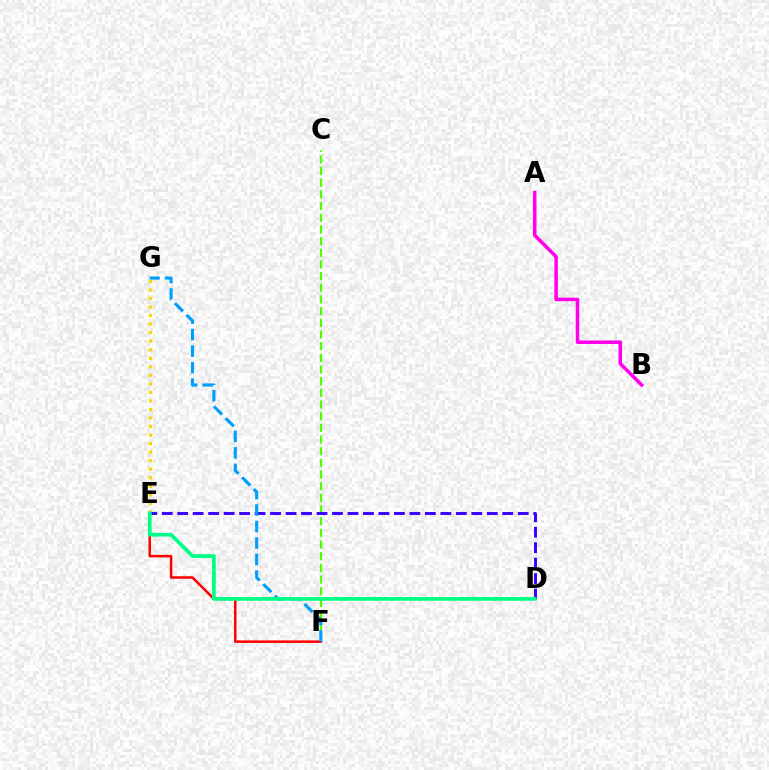{('C', 'F'): [{'color': '#4fff00', 'line_style': 'dashed', 'thickness': 1.59}], ('A', 'B'): [{'color': '#ff00ed', 'line_style': 'solid', 'thickness': 2.53}], ('E', 'F'): [{'color': '#ff0000', 'line_style': 'solid', 'thickness': 1.8}], ('E', 'G'): [{'color': '#ffd500', 'line_style': 'dotted', 'thickness': 2.32}], ('D', 'E'): [{'color': '#3700ff', 'line_style': 'dashed', 'thickness': 2.1}, {'color': '#00ff86', 'line_style': 'solid', 'thickness': 2.67}], ('F', 'G'): [{'color': '#009eff', 'line_style': 'dashed', 'thickness': 2.24}]}